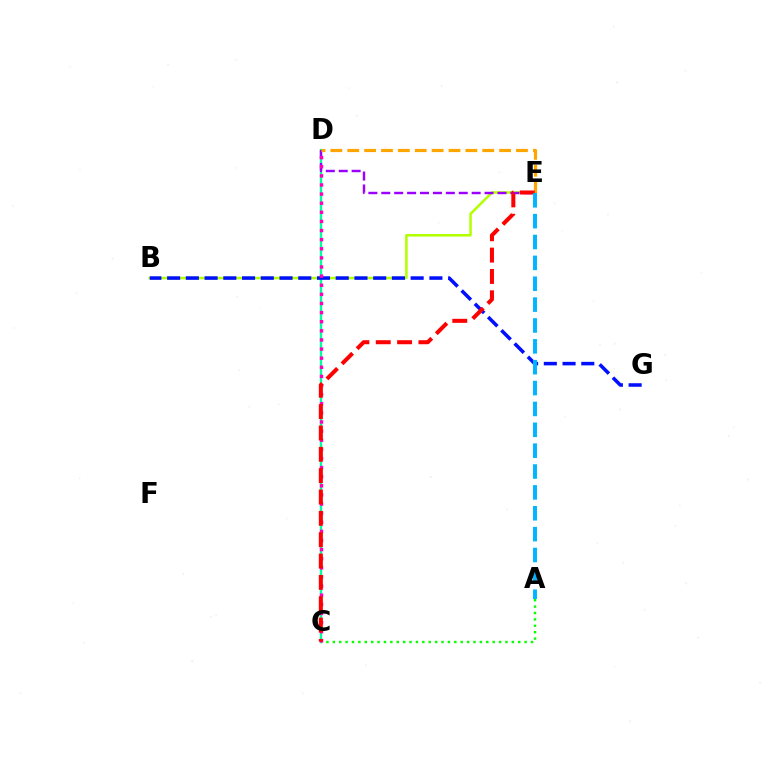{('B', 'E'): [{'color': '#b3ff00', 'line_style': 'solid', 'thickness': 1.84}], ('C', 'D'): [{'color': '#00ff9d', 'line_style': 'solid', 'thickness': 1.68}, {'color': '#ff00bd', 'line_style': 'dotted', 'thickness': 2.48}], ('A', 'C'): [{'color': '#08ff00', 'line_style': 'dotted', 'thickness': 1.74}], ('D', 'E'): [{'color': '#9b00ff', 'line_style': 'dashed', 'thickness': 1.75}, {'color': '#ffa500', 'line_style': 'dashed', 'thickness': 2.29}], ('B', 'G'): [{'color': '#0010ff', 'line_style': 'dashed', 'thickness': 2.54}], ('C', 'E'): [{'color': '#ff0000', 'line_style': 'dashed', 'thickness': 2.9}], ('A', 'E'): [{'color': '#00b5ff', 'line_style': 'dashed', 'thickness': 2.83}]}